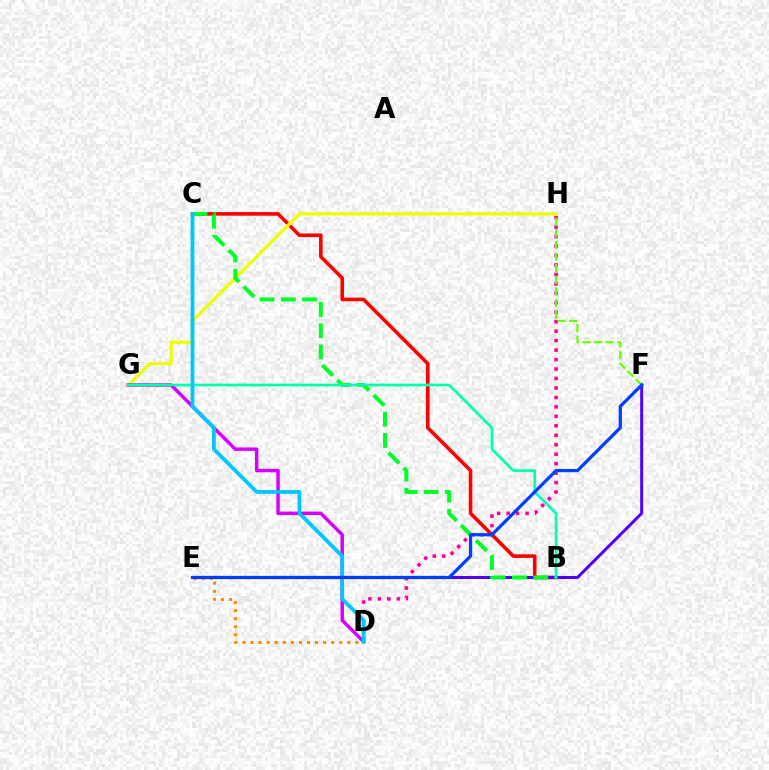{('D', 'H'): [{'color': '#ff00a0', 'line_style': 'dotted', 'thickness': 2.57}], ('B', 'C'): [{'color': '#ff0000', 'line_style': 'solid', 'thickness': 2.59}, {'color': '#00ff27', 'line_style': 'dashed', 'thickness': 2.89}], ('G', 'H'): [{'color': '#eeff00', 'line_style': 'solid', 'thickness': 2.32}], ('D', 'G'): [{'color': '#d600ff', 'line_style': 'solid', 'thickness': 2.49}], ('E', 'F'): [{'color': '#4f00ff', 'line_style': 'solid', 'thickness': 2.14}, {'color': '#003fff', 'line_style': 'solid', 'thickness': 2.34}], ('B', 'G'): [{'color': '#00ffaf', 'line_style': 'solid', 'thickness': 1.93}], ('D', 'E'): [{'color': '#ff8800', 'line_style': 'dotted', 'thickness': 2.19}], ('F', 'H'): [{'color': '#66ff00', 'line_style': 'dashed', 'thickness': 1.58}], ('C', 'D'): [{'color': '#00c7ff', 'line_style': 'solid', 'thickness': 2.72}]}